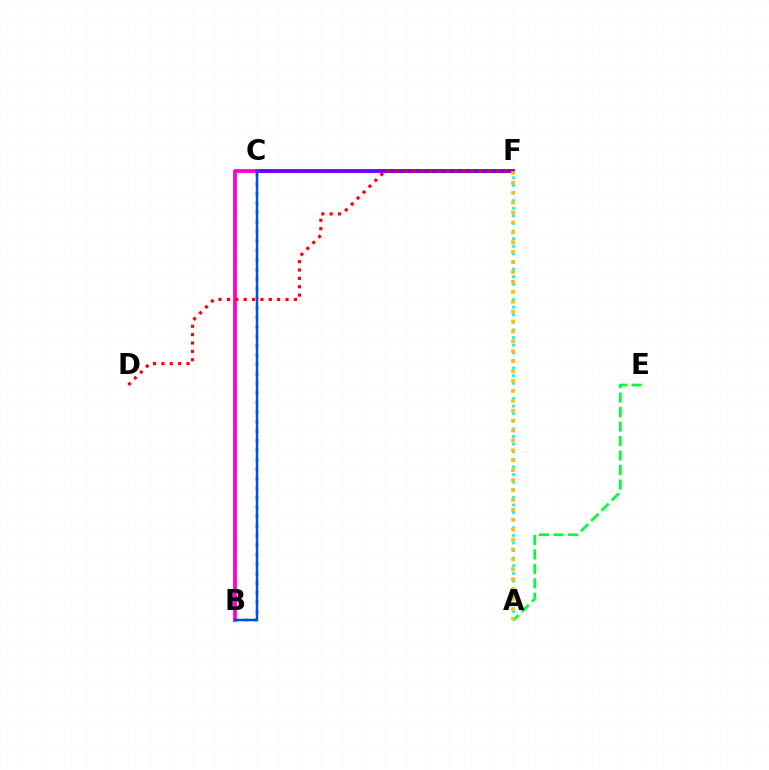{('C', 'F'): [{'color': '#7200ff', 'line_style': 'solid', 'thickness': 2.79}], ('A', 'F'): [{'color': '#00fff6', 'line_style': 'dotted', 'thickness': 2.07}, {'color': '#ffbd00', 'line_style': 'dotted', 'thickness': 2.69}], ('A', 'E'): [{'color': '#00ff39', 'line_style': 'dashed', 'thickness': 1.97}], ('B', 'C'): [{'color': '#84ff00', 'line_style': 'dotted', 'thickness': 2.58}, {'color': '#ff00cf', 'line_style': 'solid', 'thickness': 2.72}, {'color': '#004bff', 'line_style': 'solid', 'thickness': 1.77}], ('D', 'F'): [{'color': '#ff0000', 'line_style': 'dotted', 'thickness': 2.27}]}